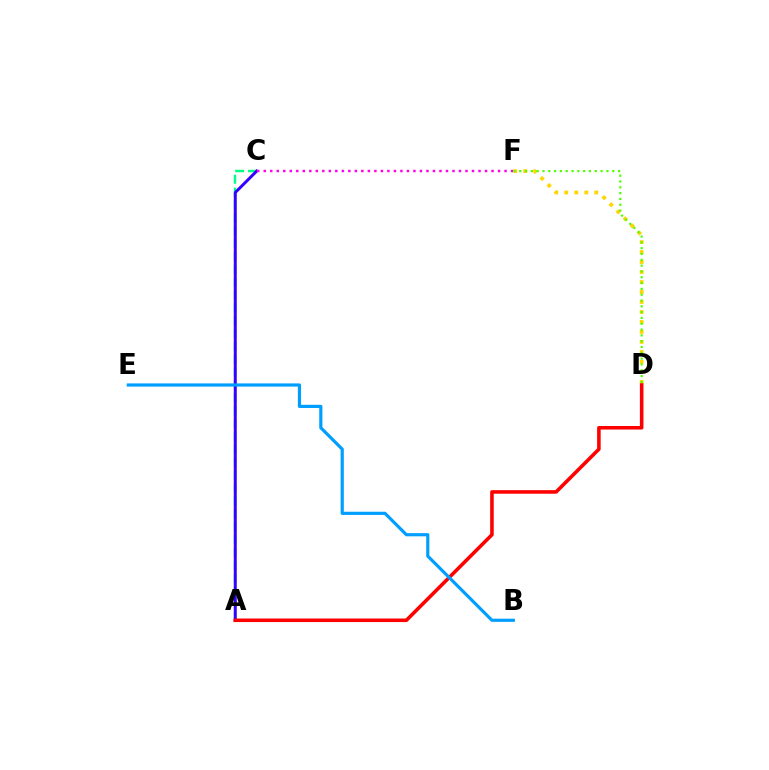{('A', 'C'): [{'color': '#00ff86', 'line_style': 'dashed', 'thickness': 1.75}, {'color': '#3700ff', 'line_style': 'solid', 'thickness': 2.14}], ('D', 'F'): [{'color': '#ffd500', 'line_style': 'dotted', 'thickness': 2.71}, {'color': '#4fff00', 'line_style': 'dotted', 'thickness': 1.58}], ('A', 'D'): [{'color': '#ff0000', 'line_style': 'solid', 'thickness': 2.57}], ('C', 'F'): [{'color': '#ff00ed', 'line_style': 'dotted', 'thickness': 1.77}], ('B', 'E'): [{'color': '#009eff', 'line_style': 'solid', 'thickness': 2.29}]}